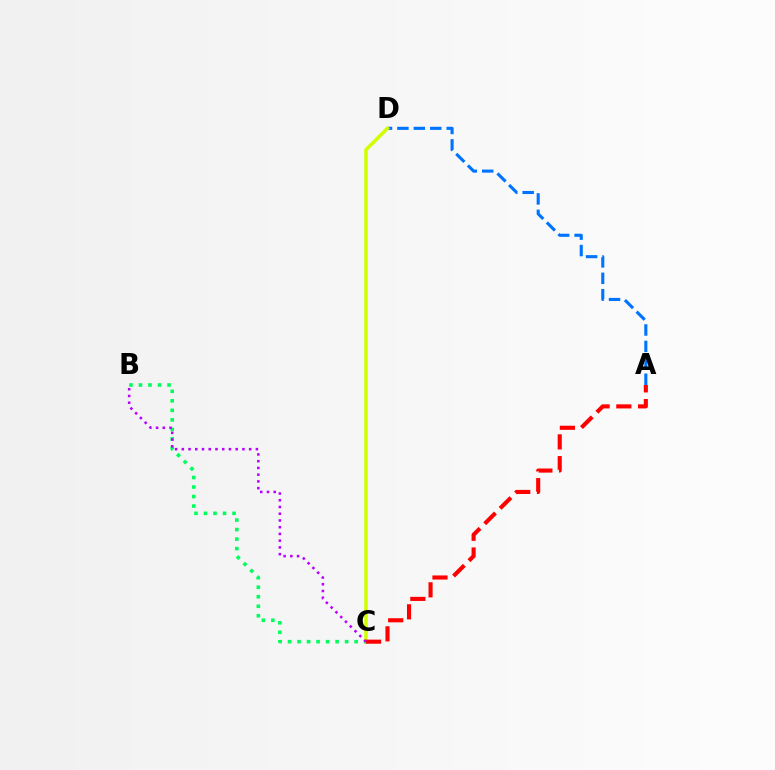{('A', 'D'): [{'color': '#0074ff', 'line_style': 'dashed', 'thickness': 2.23}], ('C', 'D'): [{'color': '#d1ff00', 'line_style': 'solid', 'thickness': 2.54}], ('A', 'C'): [{'color': '#ff0000', 'line_style': 'dashed', 'thickness': 2.96}], ('B', 'C'): [{'color': '#00ff5c', 'line_style': 'dotted', 'thickness': 2.59}, {'color': '#b900ff', 'line_style': 'dotted', 'thickness': 1.83}]}